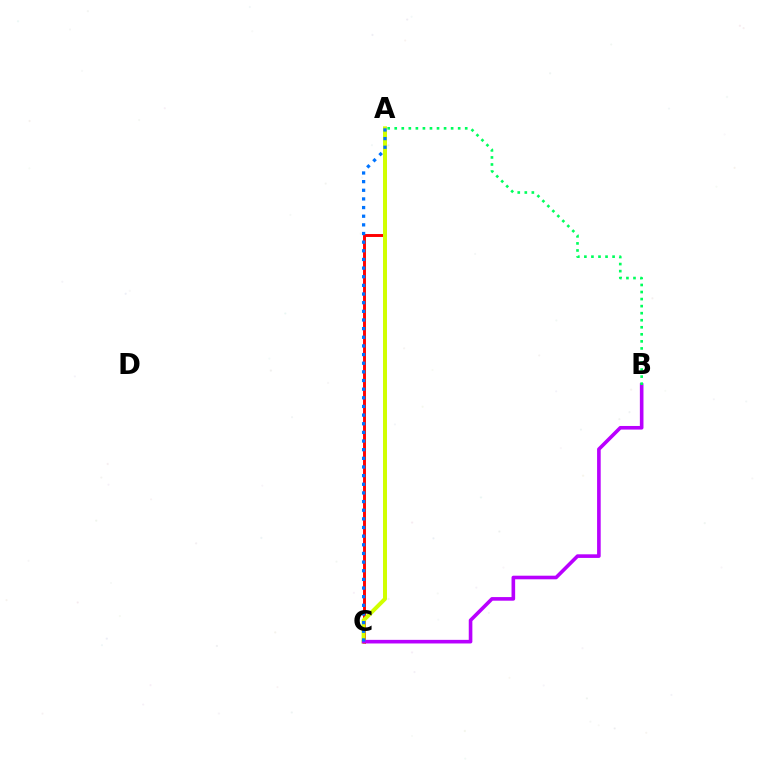{('A', 'C'): [{'color': '#ff0000', 'line_style': 'solid', 'thickness': 2.11}, {'color': '#d1ff00', 'line_style': 'solid', 'thickness': 2.87}, {'color': '#0074ff', 'line_style': 'dotted', 'thickness': 2.35}], ('B', 'C'): [{'color': '#b900ff', 'line_style': 'solid', 'thickness': 2.6}], ('A', 'B'): [{'color': '#00ff5c', 'line_style': 'dotted', 'thickness': 1.92}]}